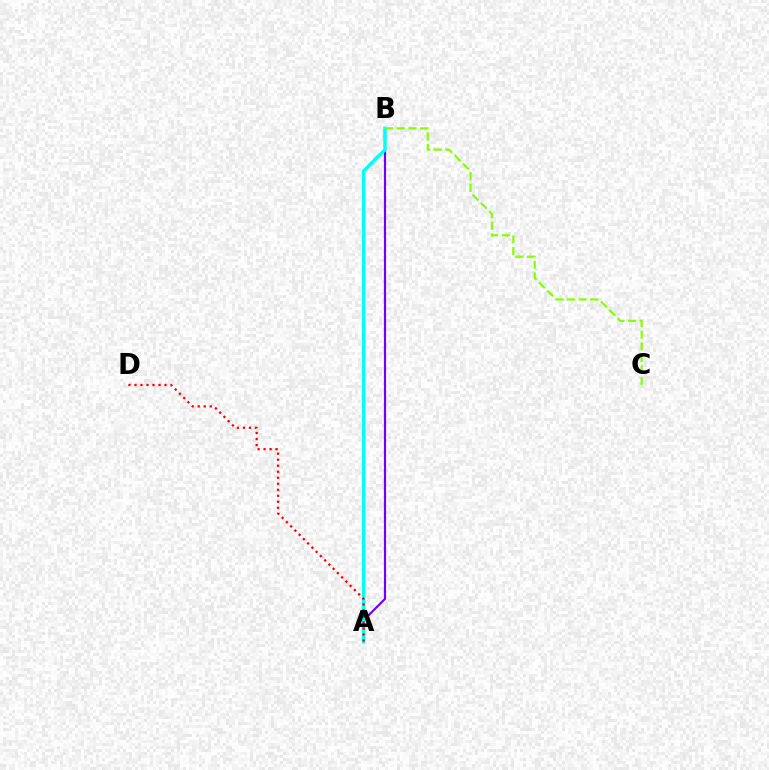{('A', 'B'): [{'color': '#7200ff', 'line_style': 'solid', 'thickness': 1.56}, {'color': '#00fff6', 'line_style': 'solid', 'thickness': 2.47}], ('A', 'D'): [{'color': '#ff0000', 'line_style': 'dotted', 'thickness': 1.63}], ('B', 'C'): [{'color': '#84ff00', 'line_style': 'dashed', 'thickness': 1.59}]}